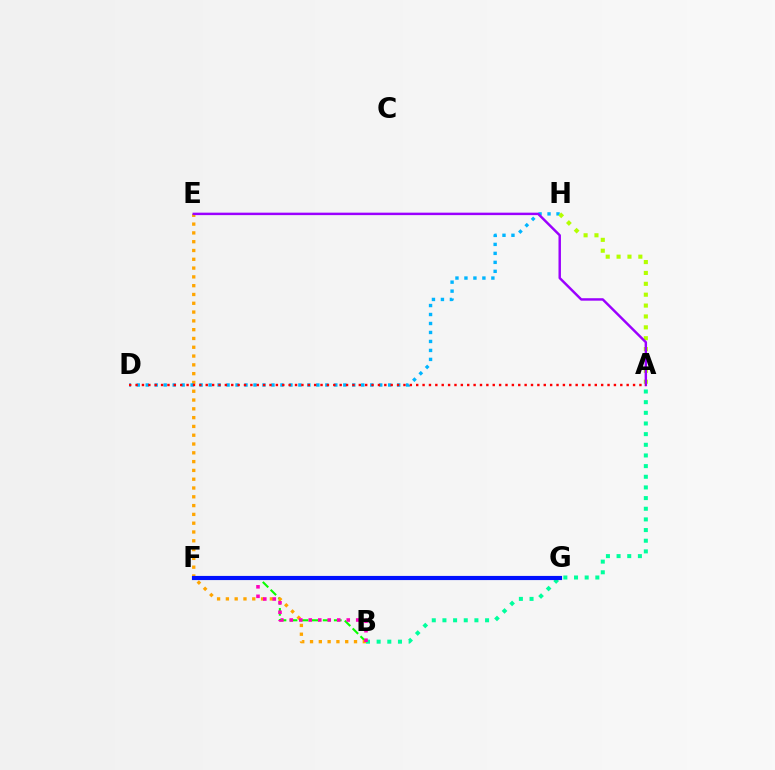{('B', 'F'): [{'color': '#08ff00', 'line_style': 'dashed', 'thickness': 1.5}, {'color': '#ff00bd', 'line_style': 'dotted', 'thickness': 2.58}], ('A', 'B'): [{'color': '#00ff9d', 'line_style': 'dotted', 'thickness': 2.9}], ('B', 'E'): [{'color': '#ffa500', 'line_style': 'dotted', 'thickness': 2.39}], ('D', 'H'): [{'color': '#00b5ff', 'line_style': 'dotted', 'thickness': 2.44}], ('A', 'H'): [{'color': '#b3ff00', 'line_style': 'dotted', 'thickness': 2.96}], ('A', 'E'): [{'color': '#9b00ff', 'line_style': 'solid', 'thickness': 1.76}], ('F', 'G'): [{'color': '#0010ff', 'line_style': 'solid', 'thickness': 2.99}], ('A', 'D'): [{'color': '#ff0000', 'line_style': 'dotted', 'thickness': 1.73}]}